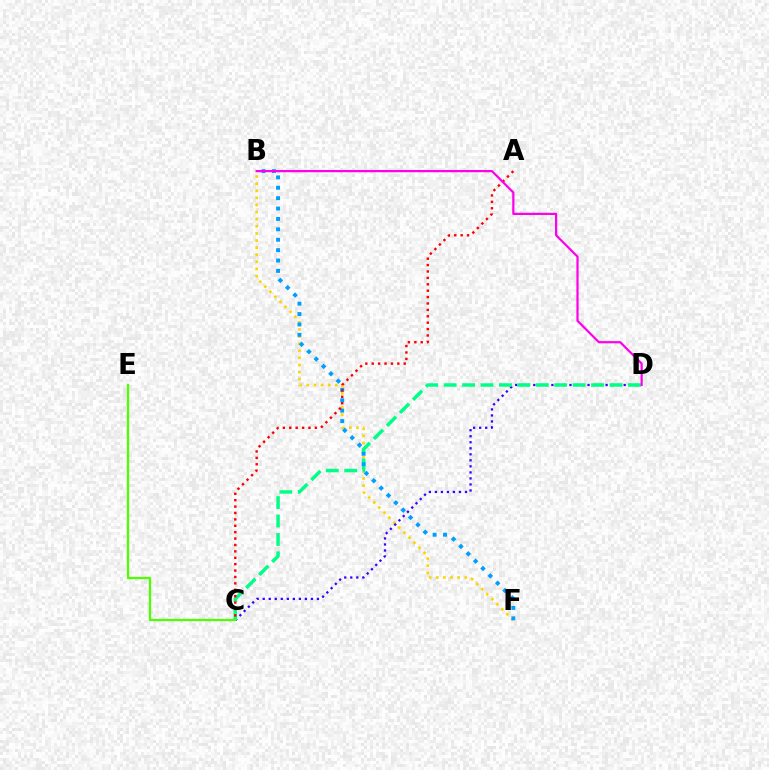{('B', 'F'): [{'color': '#ffd500', 'line_style': 'dotted', 'thickness': 1.93}, {'color': '#009eff', 'line_style': 'dotted', 'thickness': 2.82}], ('C', 'D'): [{'color': '#3700ff', 'line_style': 'dotted', 'thickness': 1.64}, {'color': '#00ff86', 'line_style': 'dashed', 'thickness': 2.5}], ('A', 'C'): [{'color': '#ff0000', 'line_style': 'dotted', 'thickness': 1.74}], ('B', 'D'): [{'color': '#ff00ed', 'line_style': 'solid', 'thickness': 1.59}], ('C', 'E'): [{'color': '#4fff00', 'line_style': 'solid', 'thickness': 1.62}]}